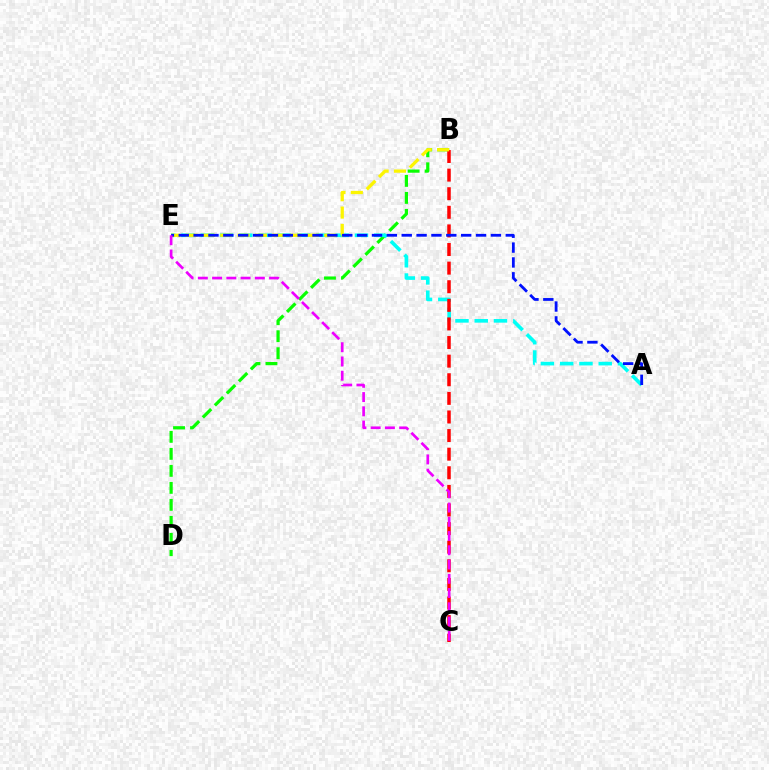{('B', 'D'): [{'color': '#08ff00', 'line_style': 'dashed', 'thickness': 2.31}], ('A', 'E'): [{'color': '#00fff6', 'line_style': 'dashed', 'thickness': 2.62}, {'color': '#0010ff', 'line_style': 'dashed', 'thickness': 2.02}], ('B', 'C'): [{'color': '#ff0000', 'line_style': 'dashed', 'thickness': 2.53}], ('B', 'E'): [{'color': '#fcf500', 'line_style': 'dashed', 'thickness': 2.36}], ('C', 'E'): [{'color': '#ee00ff', 'line_style': 'dashed', 'thickness': 1.94}]}